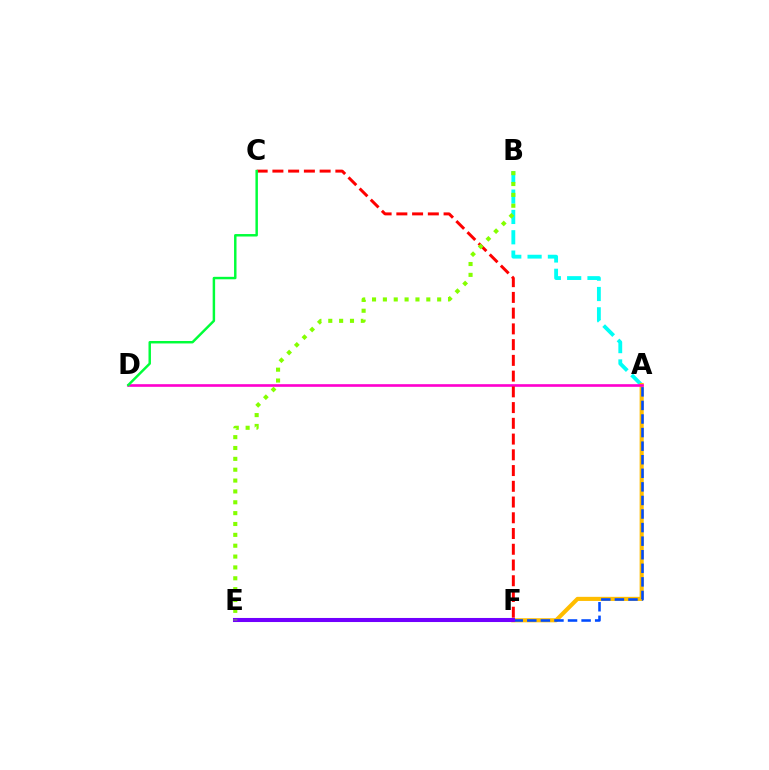{('A', 'B'): [{'color': '#00fff6', 'line_style': 'dashed', 'thickness': 2.76}], ('A', 'F'): [{'color': '#ffbd00', 'line_style': 'solid', 'thickness': 2.96}, {'color': '#004bff', 'line_style': 'dashed', 'thickness': 1.84}], ('A', 'D'): [{'color': '#ff00cf', 'line_style': 'solid', 'thickness': 1.9}], ('C', 'F'): [{'color': '#ff0000', 'line_style': 'dashed', 'thickness': 2.14}], ('E', 'F'): [{'color': '#7200ff', 'line_style': 'solid', 'thickness': 2.92}], ('B', 'E'): [{'color': '#84ff00', 'line_style': 'dotted', 'thickness': 2.95}], ('C', 'D'): [{'color': '#00ff39', 'line_style': 'solid', 'thickness': 1.77}]}